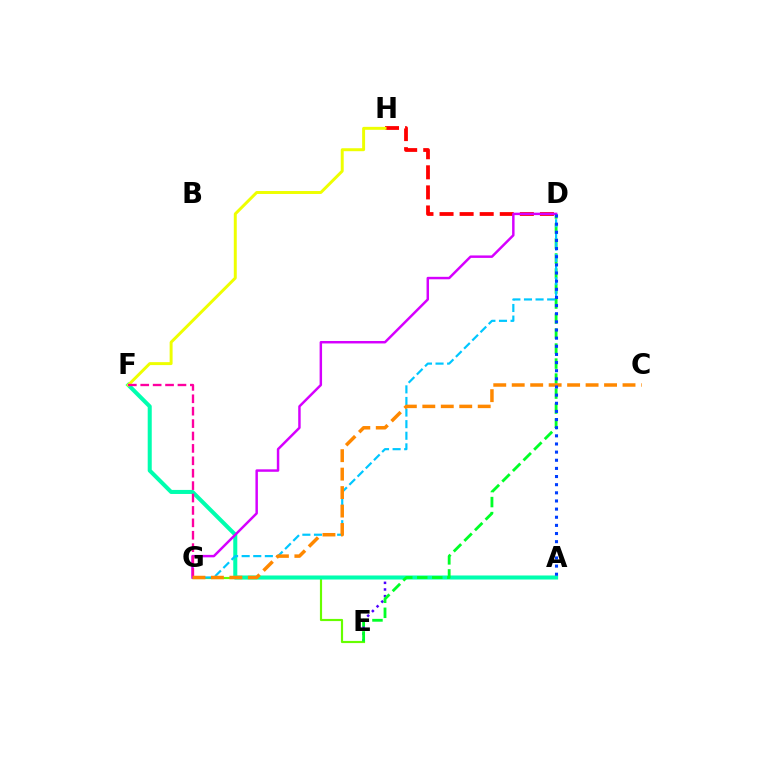{('A', 'E'): [{'color': '#4f00ff', 'line_style': 'dotted', 'thickness': 1.8}], ('E', 'G'): [{'color': '#66ff00', 'line_style': 'solid', 'thickness': 1.56}], ('A', 'F'): [{'color': '#00ffaf', 'line_style': 'solid', 'thickness': 2.91}], ('D', 'H'): [{'color': '#ff0000', 'line_style': 'dashed', 'thickness': 2.73}], ('D', 'E'): [{'color': '#00ff27', 'line_style': 'dashed', 'thickness': 2.04}], ('D', 'G'): [{'color': '#00c7ff', 'line_style': 'dashed', 'thickness': 1.58}, {'color': '#d600ff', 'line_style': 'solid', 'thickness': 1.78}], ('F', 'H'): [{'color': '#eeff00', 'line_style': 'solid', 'thickness': 2.13}], ('F', 'G'): [{'color': '#ff00a0', 'line_style': 'dashed', 'thickness': 1.69}], ('C', 'G'): [{'color': '#ff8800', 'line_style': 'dashed', 'thickness': 2.51}], ('A', 'D'): [{'color': '#003fff', 'line_style': 'dotted', 'thickness': 2.21}]}